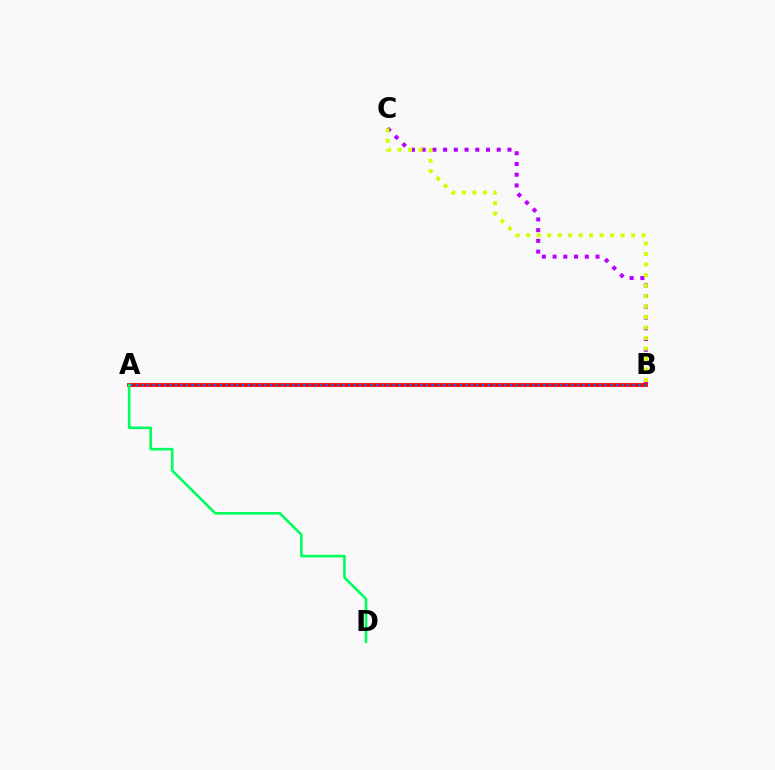{('B', 'C'): [{'color': '#b900ff', 'line_style': 'dotted', 'thickness': 2.92}, {'color': '#d1ff00', 'line_style': 'dotted', 'thickness': 2.85}], ('A', 'B'): [{'color': '#ff0000', 'line_style': 'solid', 'thickness': 2.77}, {'color': '#0074ff', 'line_style': 'dotted', 'thickness': 1.52}], ('A', 'D'): [{'color': '#00ff5c', 'line_style': 'solid', 'thickness': 1.88}]}